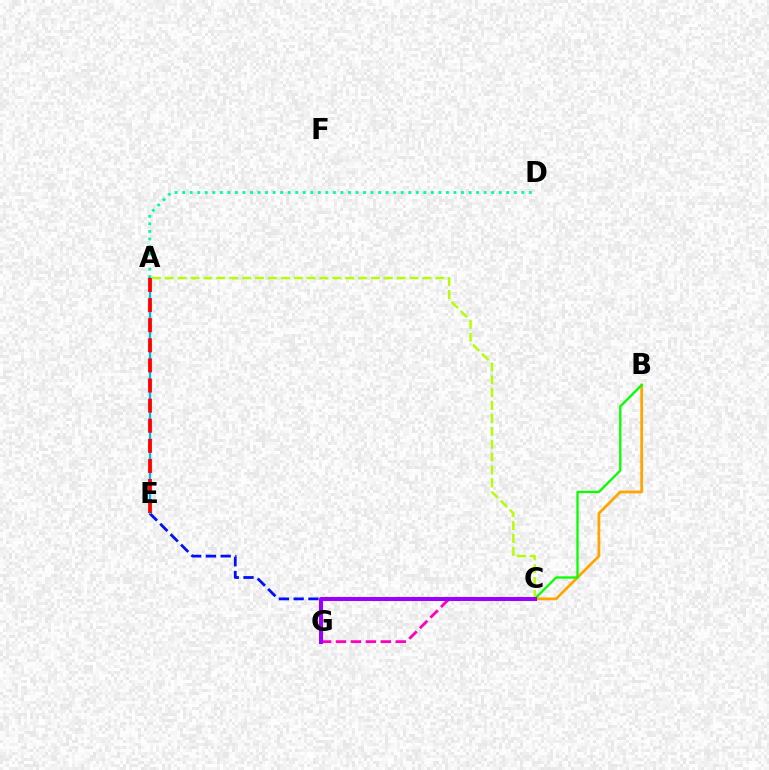{('C', 'G'): [{'color': '#ff00bd', 'line_style': 'dashed', 'thickness': 2.03}, {'color': '#9b00ff', 'line_style': 'solid', 'thickness': 2.91}], ('B', 'C'): [{'color': '#ffa500', 'line_style': 'solid', 'thickness': 1.99}, {'color': '#08ff00', 'line_style': 'solid', 'thickness': 1.66}], ('A', 'D'): [{'color': '#00ff9d', 'line_style': 'dotted', 'thickness': 2.05}], ('A', 'C'): [{'color': '#b3ff00', 'line_style': 'dashed', 'thickness': 1.75}], ('C', 'E'): [{'color': '#0010ff', 'line_style': 'dashed', 'thickness': 2.0}], ('A', 'E'): [{'color': '#00b5ff', 'line_style': 'solid', 'thickness': 1.66}, {'color': '#ff0000', 'line_style': 'dashed', 'thickness': 2.73}]}